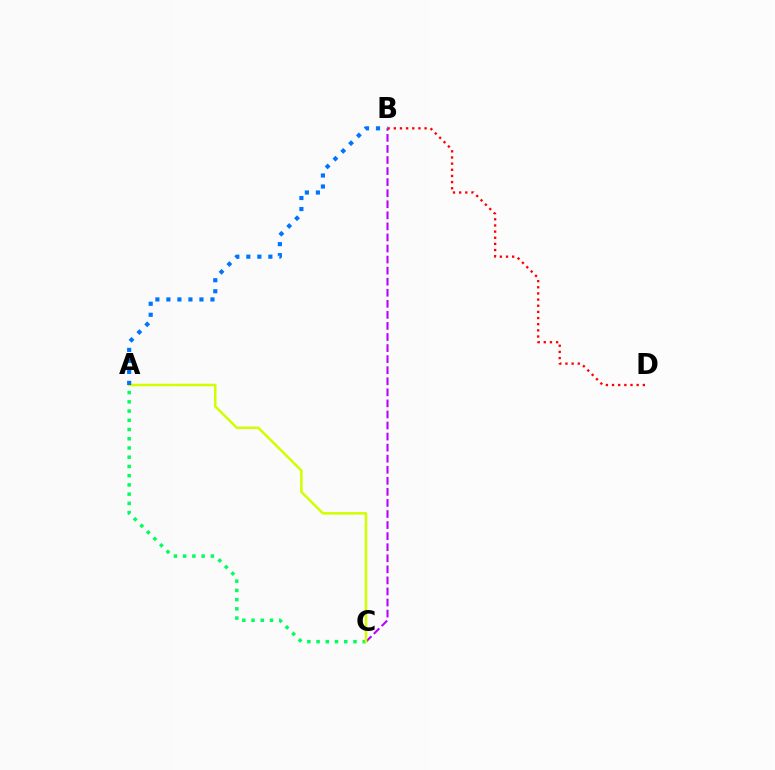{('B', 'C'): [{'color': '#b900ff', 'line_style': 'dashed', 'thickness': 1.5}], ('A', 'C'): [{'color': '#00ff5c', 'line_style': 'dotted', 'thickness': 2.51}, {'color': '#d1ff00', 'line_style': 'solid', 'thickness': 1.82}], ('B', 'D'): [{'color': '#ff0000', 'line_style': 'dotted', 'thickness': 1.67}], ('A', 'B'): [{'color': '#0074ff', 'line_style': 'dotted', 'thickness': 2.99}]}